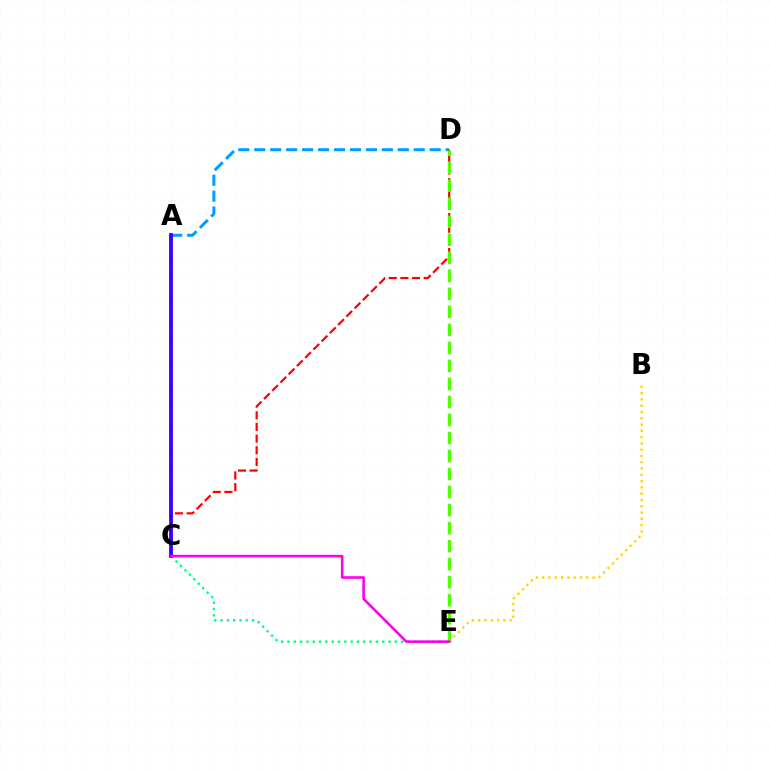{('B', 'E'): [{'color': '#ffd500', 'line_style': 'dotted', 'thickness': 1.71}], ('A', 'D'): [{'color': '#009eff', 'line_style': 'dashed', 'thickness': 2.17}], ('C', 'D'): [{'color': '#ff0000', 'line_style': 'dashed', 'thickness': 1.58}], ('D', 'E'): [{'color': '#4fff00', 'line_style': 'dashed', 'thickness': 2.45}], ('C', 'E'): [{'color': '#00ff86', 'line_style': 'dotted', 'thickness': 1.72}, {'color': '#ff00ed', 'line_style': 'solid', 'thickness': 1.87}], ('A', 'C'): [{'color': '#3700ff', 'line_style': 'solid', 'thickness': 2.74}]}